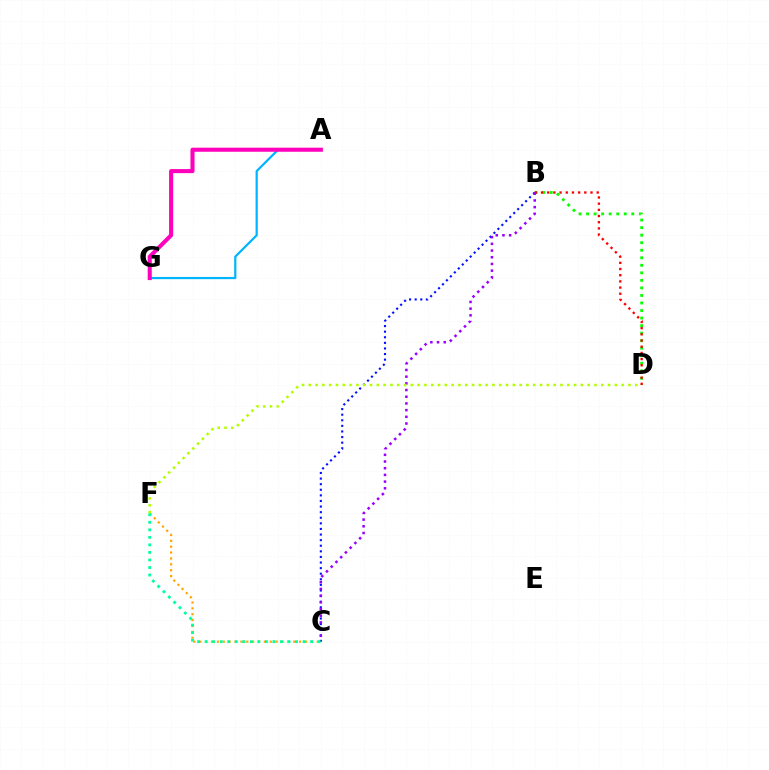{('B', 'D'): [{'color': '#08ff00', 'line_style': 'dotted', 'thickness': 2.05}, {'color': '#ff0000', 'line_style': 'dotted', 'thickness': 1.68}], ('C', 'F'): [{'color': '#ffa500', 'line_style': 'dotted', 'thickness': 1.6}, {'color': '#00ff9d', 'line_style': 'dotted', 'thickness': 2.05}], ('B', 'C'): [{'color': '#0010ff', 'line_style': 'dotted', 'thickness': 1.52}, {'color': '#9b00ff', 'line_style': 'dotted', 'thickness': 1.82}], ('A', 'G'): [{'color': '#00b5ff', 'line_style': 'solid', 'thickness': 1.6}, {'color': '#ff00bd', 'line_style': 'solid', 'thickness': 2.93}], ('D', 'F'): [{'color': '#b3ff00', 'line_style': 'dotted', 'thickness': 1.85}]}